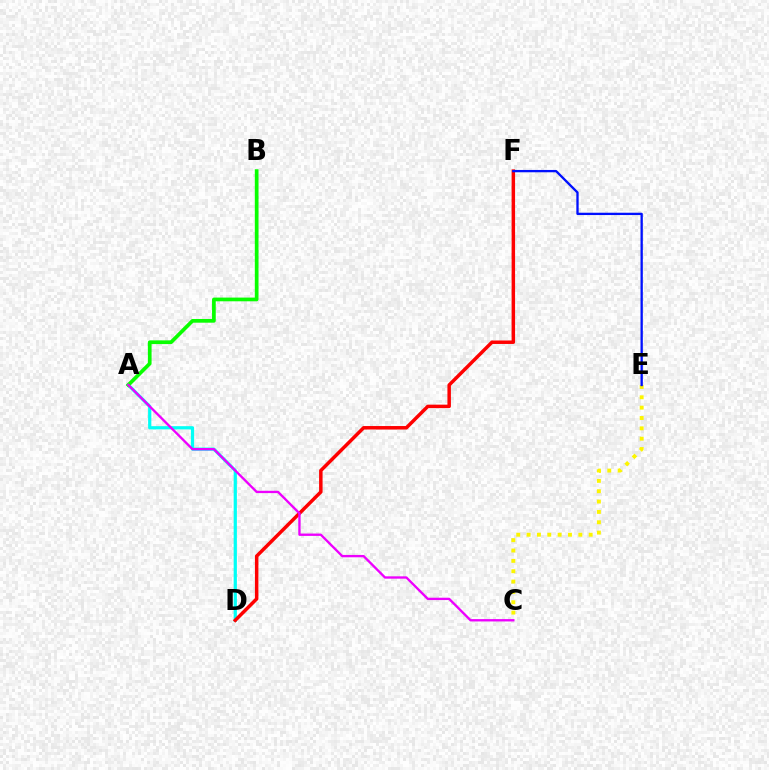{('A', 'D'): [{'color': '#00fff6', 'line_style': 'solid', 'thickness': 2.32}], ('D', 'F'): [{'color': '#ff0000', 'line_style': 'solid', 'thickness': 2.51}], ('C', 'E'): [{'color': '#fcf500', 'line_style': 'dotted', 'thickness': 2.81}], ('A', 'B'): [{'color': '#08ff00', 'line_style': 'solid', 'thickness': 2.67}], ('A', 'C'): [{'color': '#ee00ff', 'line_style': 'solid', 'thickness': 1.69}], ('E', 'F'): [{'color': '#0010ff', 'line_style': 'solid', 'thickness': 1.67}]}